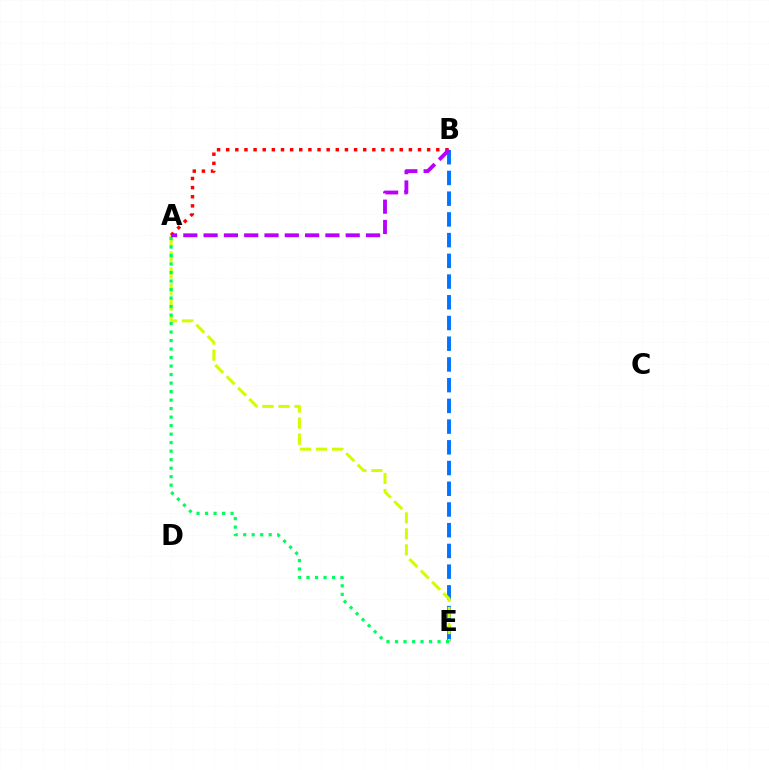{('A', 'B'): [{'color': '#ff0000', 'line_style': 'dotted', 'thickness': 2.48}, {'color': '#b900ff', 'line_style': 'dashed', 'thickness': 2.76}], ('B', 'E'): [{'color': '#0074ff', 'line_style': 'dashed', 'thickness': 2.81}], ('A', 'E'): [{'color': '#d1ff00', 'line_style': 'dashed', 'thickness': 2.18}, {'color': '#00ff5c', 'line_style': 'dotted', 'thickness': 2.31}]}